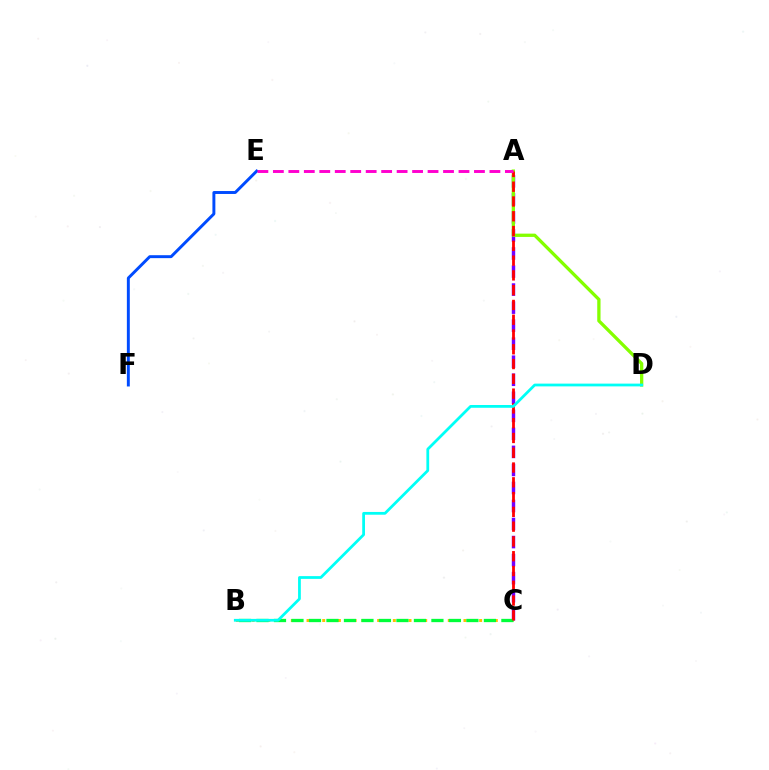{('B', 'C'): [{'color': '#ffbd00', 'line_style': 'dotted', 'thickness': 2.13}, {'color': '#00ff39', 'line_style': 'dashed', 'thickness': 2.38}], ('A', 'C'): [{'color': '#7200ff', 'line_style': 'dashed', 'thickness': 2.45}, {'color': '#ff0000', 'line_style': 'dashed', 'thickness': 2.01}], ('A', 'D'): [{'color': '#84ff00', 'line_style': 'solid', 'thickness': 2.37}], ('E', 'F'): [{'color': '#004bff', 'line_style': 'solid', 'thickness': 2.12}], ('B', 'D'): [{'color': '#00fff6', 'line_style': 'solid', 'thickness': 1.99}], ('A', 'E'): [{'color': '#ff00cf', 'line_style': 'dashed', 'thickness': 2.1}]}